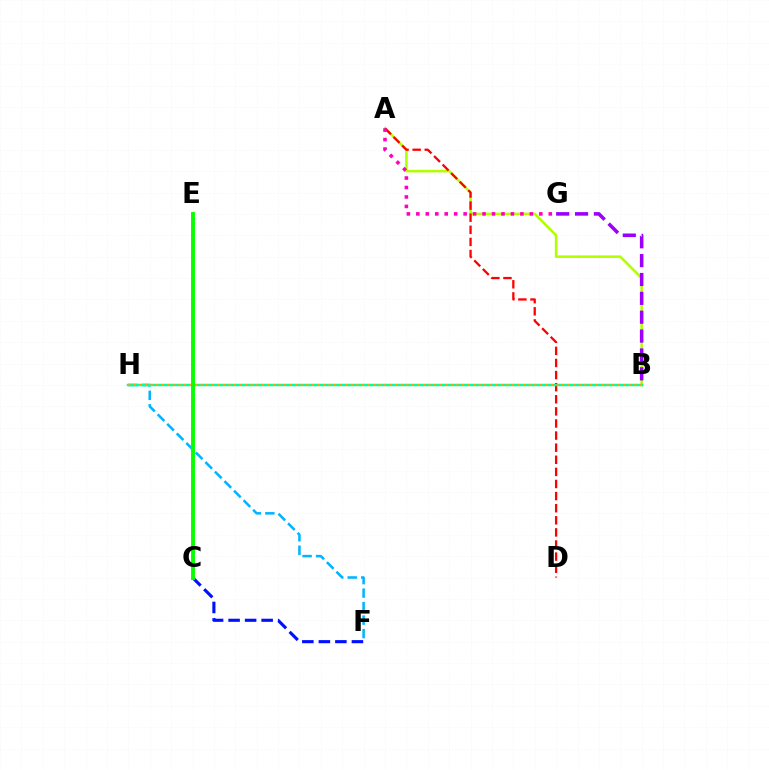{('A', 'B'): [{'color': '#b3ff00', 'line_style': 'solid', 'thickness': 1.86}], ('C', 'F'): [{'color': '#0010ff', 'line_style': 'dashed', 'thickness': 2.24}], ('A', 'D'): [{'color': '#ff0000', 'line_style': 'dashed', 'thickness': 1.64}], ('F', 'H'): [{'color': '#00b5ff', 'line_style': 'dashed', 'thickness': 1.83}], ('B', 'G'): [{'color': '#9b00ff', 'line_style': 'dashed', 'thickness': 2.56}], ('B', 'H'): [{'color': '#00ff9d', 'line_style': 'solid', 'thickness': 1.76}, {'color': '#ffa500', 'line_style': 'dotted', 'thickness': 1.51}], ('C', 'E'): [{'color': '#08ff00', 'line_style': 'solid', 'thickness': 2.81}], ('A', 'G'): [{'color': '#ff00bd', 'line_style': 'dotted', 'thickness': 2.57}]}